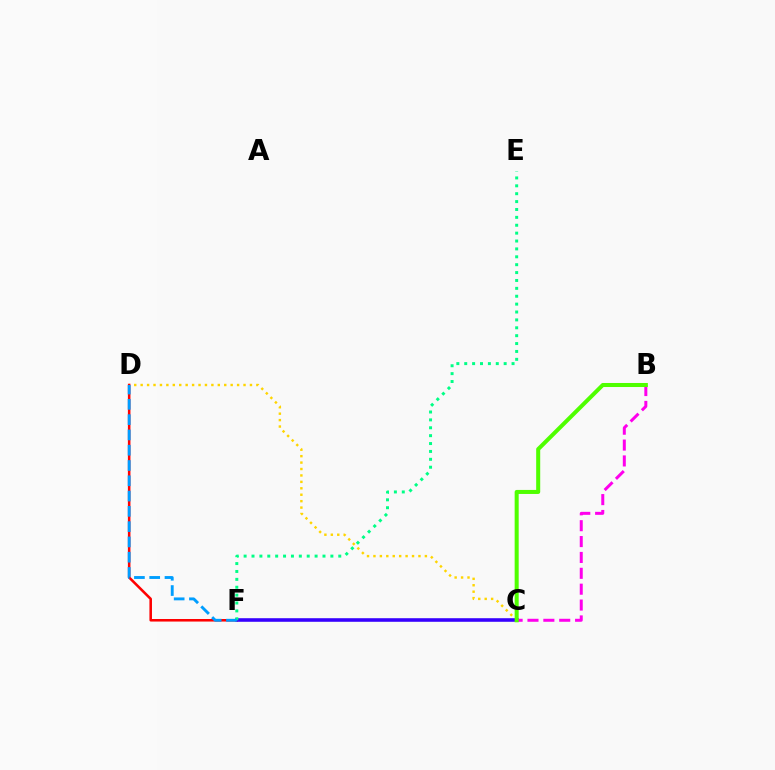{('C', 'D'): [{'color': '#ffd500', 'line_style': 'dotted', 'thickness': 1.75}], ('D', 'F'): [{'color': '#ff0000', 'line_style': 'solid', 'thickness': 1.84}, {'color': '#009eff', 'line_style': 'dashed', 'thickness': 2.08}], ('C', 'F'): [{'color': '#3700ff', 'line_style': 'solid', 'thickness': 2.58}], ('B', 'C'): [{'color': '#ff00ed', 'line_style': 'dashed', 'thickness': 2.16}, {'color': '#4fff00', 'line_style': 'solid', 'thickness': 2.9}], ('E', 'F'): [{'color': '#00ff86', 'line_style': 'dotted', 'thickness': 2.14}]}